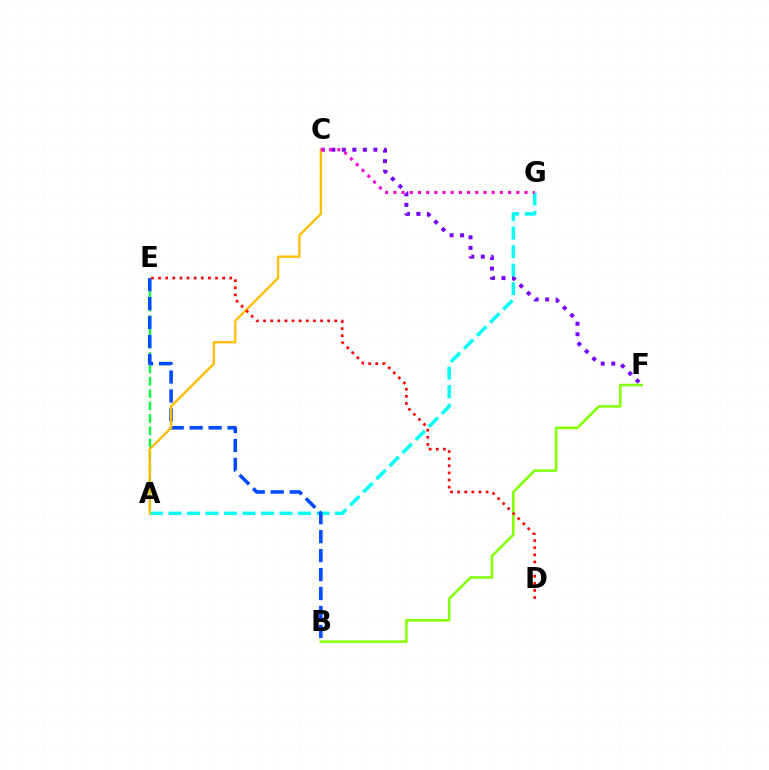{('A', 'E'): [{'color': '#00ff39', 'line_style': 'dashed', 'thickness': 1.68}], ('C', 'F'): [{'color': '#7200ff', 'line_style': 'dotted', 'thickness': 2.86}], ('A', 'G'): [{'color': '#00fff6', 'line_style': 'dashed', 'thickness': 2.52}], ('B', 'E'): [{'color': '#004bff', 'line_style': 'dashed', 'thickness': 2.57}], ('A', 'C'): [{'color': '#ffbd00', 'line_style': 'solid', 'thickness': 1.69}], ('C', 'G'): [{'color': '#ff00cf', 'line_style': 'dotted', 'thickness': 2.23}], ('B', 'F'): [{'color': '#84ff00', 'line_style': 'solid', 'thickness': 1.83}], ('D', 'E'): [{'color': '#ff0000', 'line_style': 'dotted', 'thickness': 1.93}]}